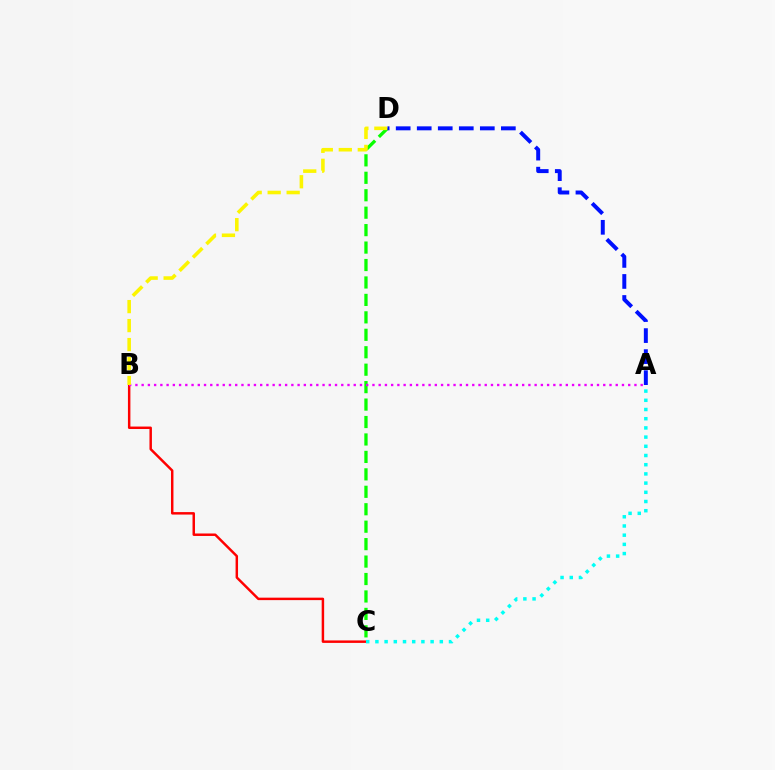{('C', 'D'): [{'color': '#08ff00', 'line_style': 'dashed', 'thickness': 2.37}], ('B', 'C'): [{'color': '#ff0000', 'line_style': 'solid', 'thickness': 1.78}], ('A', 'C'): [{'color': '#00fff6', 'line_style': 'dotted', 'thickness': 2.5}], ('A', 'B'): [{'color': '#ee00ff', 'line_style': 'dotted', 'thickness': 1.69}], ('B', 'D'): [{'color': '#fcf500', 'line_style': 'dashed', 'thickness': 2.58}], ('A', 'D'): [{'color': '#0010ff', 'line_style': 'dashed', 'thickness': 2.86}]}